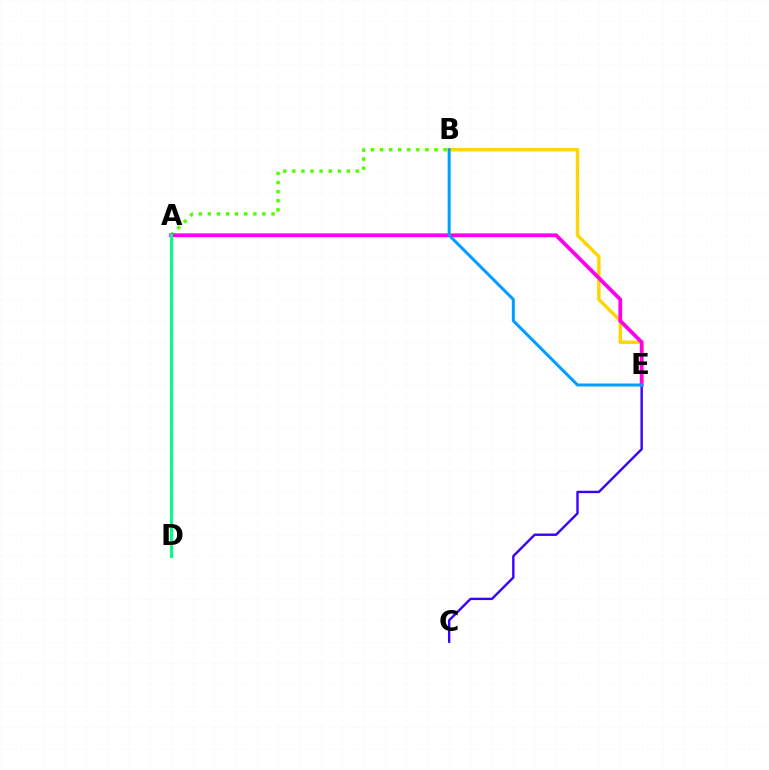{('C', 'E'): [{'color': '#3700ff', 'line_style': 'solid', 'thickness': 1.72}], ('A', 'D'): [{'color': '#ff0000', 'line_style': 'dashed', 'thickness': 2.11}, {'color': '#00ff86', 'line_style': 'solid', 'thickness': 2.16}], ('A', 'B'): [{'color': '#4fff00', 'line_style': 'dotted', 'thickness': 2.47}], ('B', 'E'): [{'color': '#ffd500', 'line_style': 'solid', 'thickness': 2.45}, {'color': '#009eff', 'line_style': 'solid', 'thickness': 2.16}], ('A', 'E'): [{'color': '#ff00ed', 'line_style': 'solid', 'thickness': 2.72}]}